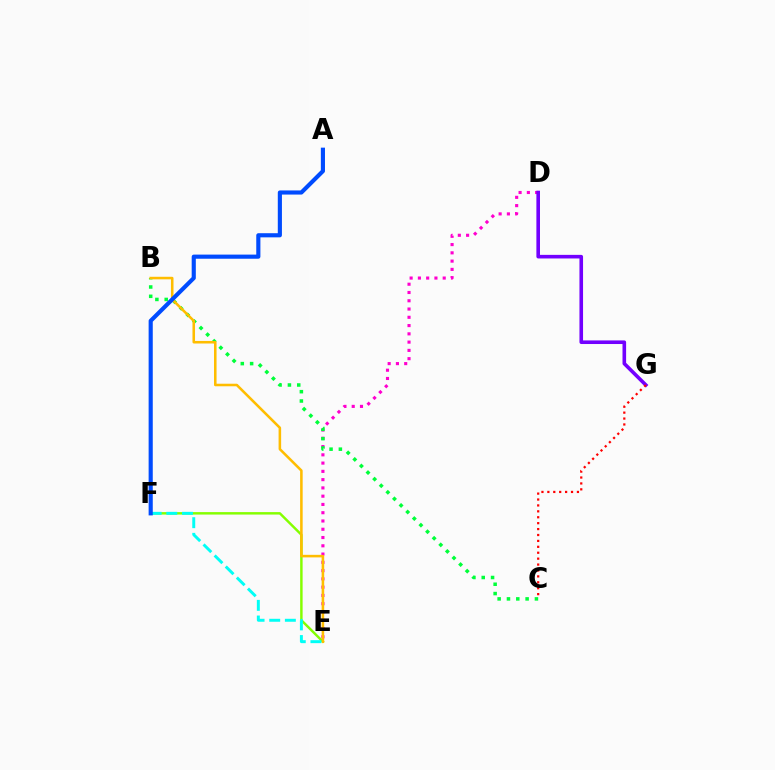{('E', 'F'): [{'color': '#84ff00', 'line_style': 'solid', 'thickness': 1.77}, {'color': '#00fff6', 'line_style': 'dashed', 'thickness': 2.13}], ('D', 'E'): [{'color': '#ff00cf', 'line_style': 'dotted', 'thickness': 2.25}], ('D', 'G'): [{'color': '#7200ff', 'line_style': 'solid', 'thickness': 2.6}], ('B', 'C'): [{'color': '#00ff39', 'line_style': 'dotted', 'thickness': 2.53}], ('B', 'E'): [{'color': '#ffbd00', 'line_style': 'solid', 'thickness': 1.84}], ('C', 'G'): [{'color': '#ff0000', 'line_style': 'dotted', 'thickness': 1.61}], ('A', 'F'): [{'color': '#004bff', 'line_style': 'solid', 'thickness': 2.98}]}